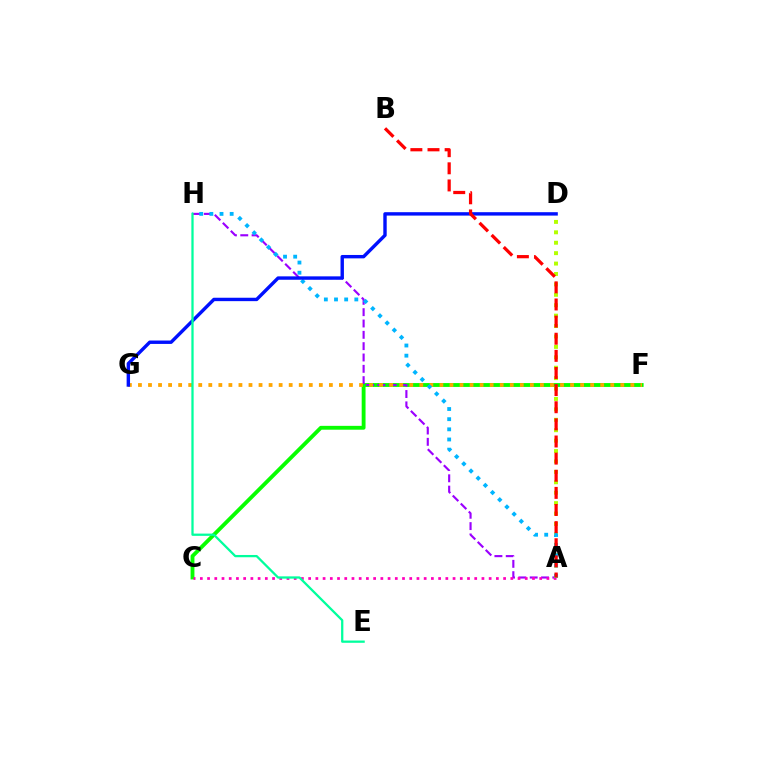{('C', 'F'): [{'color': '#08ff00', 'line_style': 'solid', 'thickness': 2.77}], ('A', 'H'): [{'color': '#9b00ff', 'line_style': 'dashed', 'thickness': 1.54}, {'color': '#00b5ff', 'line_style': 'dotted', 'thickness': 2.76}], ('A', 'C'): [{'color': '#ff00bd', 'line_style': 'dotted', 'thickness': 1.96}], ('A', 'D'): [{'color': '#b3ff00', 'line_style': 'dotted', 'thickness': 2.83}], ('F', 'G'): [{'color': '#ffa500', 'line_style': 'dotted', 'thickness': 2.73}], ('D', 'G'): [{'color': '#0010ff', 'line_style': 'solid', 'thickness': 2.45}], ('A', 'B'): [{'color': '#ff0000', 'line_style': 'dashed', 'thickness': 2.33}], ('E', 'H'): [{'color': '#00ff9d', 'line_style': 'solid', 'thickness': 1.63}]}